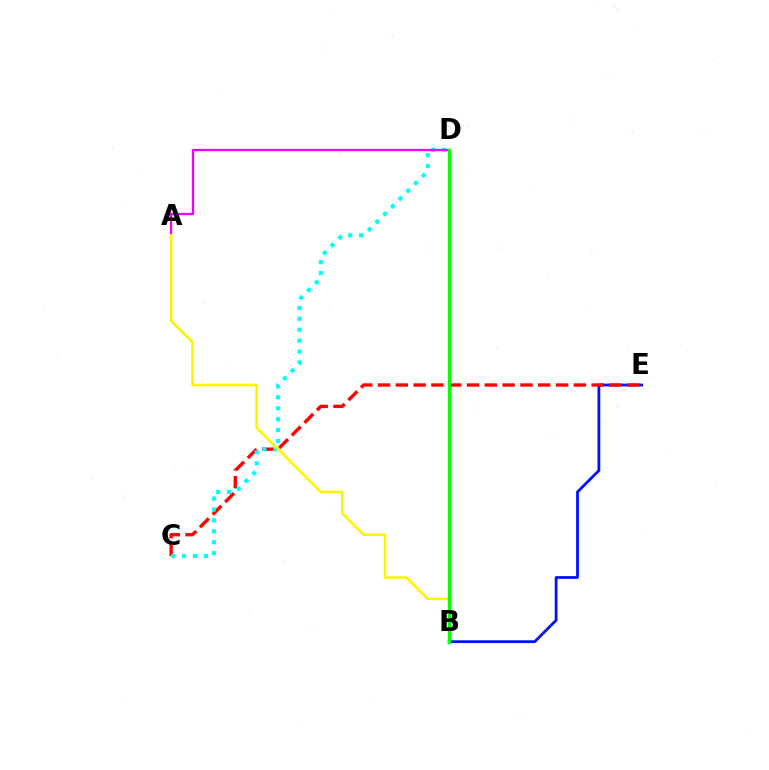{('B', 'E'): [{'color': '#0010ff', 'line_style': 'solid', 'thickness': 2.01}], ('C', 'E'): [{'color': '#ff0000', 'line_style': 'dashed', 'thickness': 2.42}], ('C', 'D'): [{'color': '#00fff6', 'line_style': 'dotted', 'thickness': 2.97}], ('A', 'D'): [{'color': '#ee00ff', 'line_style': 'solid', 'thickness': 1.63}], ('A', 'B'): [{'color': '#fcf500', 'line_style': 'solid', 'thickness': 1.88}], ('B', 'D'): [{'color': '#08ff00', 'line_style': 'solid', 'thickness': 2.37}]}